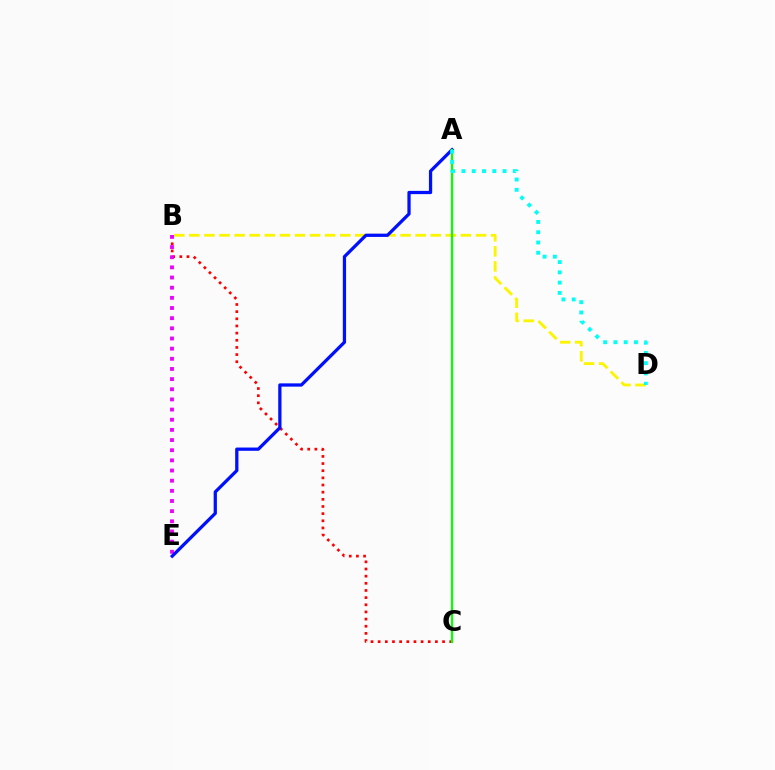{('B', 'C'): [{'color': '#ff0000', 'line_style': 'dotted', 'thickness': 1.94}], ('B', 'E'): [{'color': '#ee00ff', 'line_style': 'dotted', 'thickness': 2.76}], ('B', 'D'): [{'color': '#fcf500', 'line_style': 'dashed', 'thickness': 2.05}], ('A', 'E'): [{'color': '#0010ff', 'line_style': 'solid', 'thickness': 2.35}], ('A', 'C'): [{'color': '#08ff00', 'line_style': 'solid', 'thickness': 1.6}], ('A', 'D'): [{'color': '#00fff6', 'line_style': 'dotted', 'thickness': 2.79}]}